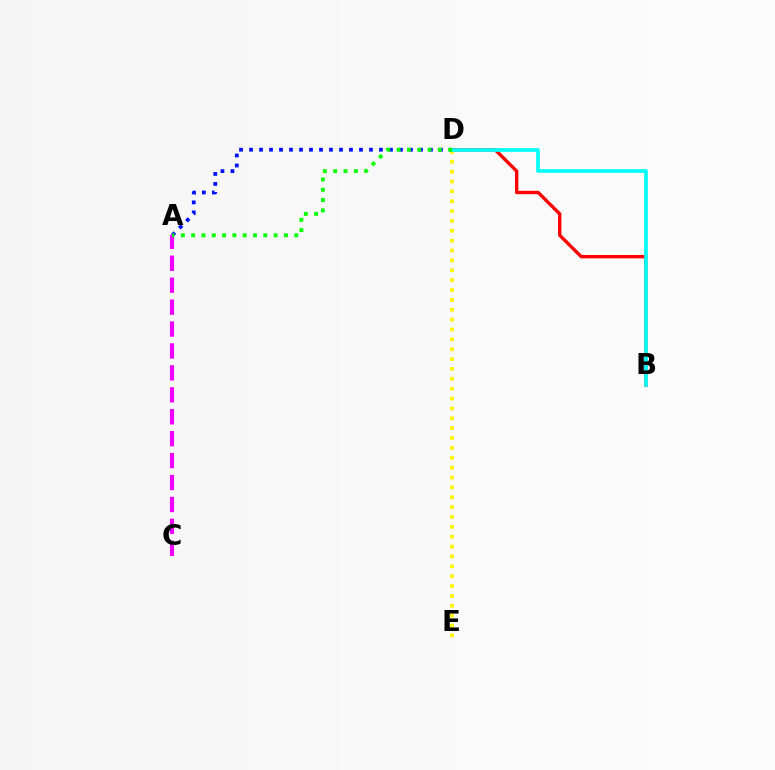{('B', 'D'): [{'color': '#ff0000', 'line_style': 'solid', 'thickness': 2.42}, {'color': '#00fff6', 'line_style': 'solid', 'thickness': 2.65}], ('D', 'E'): [{'color': '#fcf500', 'line_style': 'dotted', 'thickness': 2.68}], ('A', 'D'): [{'color': '#0010ff', 'line_style': 'dotted', 'thickness': 2.72}, {'color': '#08ff00', 'line_style': 'dotted', 'thickness': 2.8}], ('A', 'C'): [{'color': '#ee00ff', 'line_style': 'dashed', 'thickness': 2.98}]}